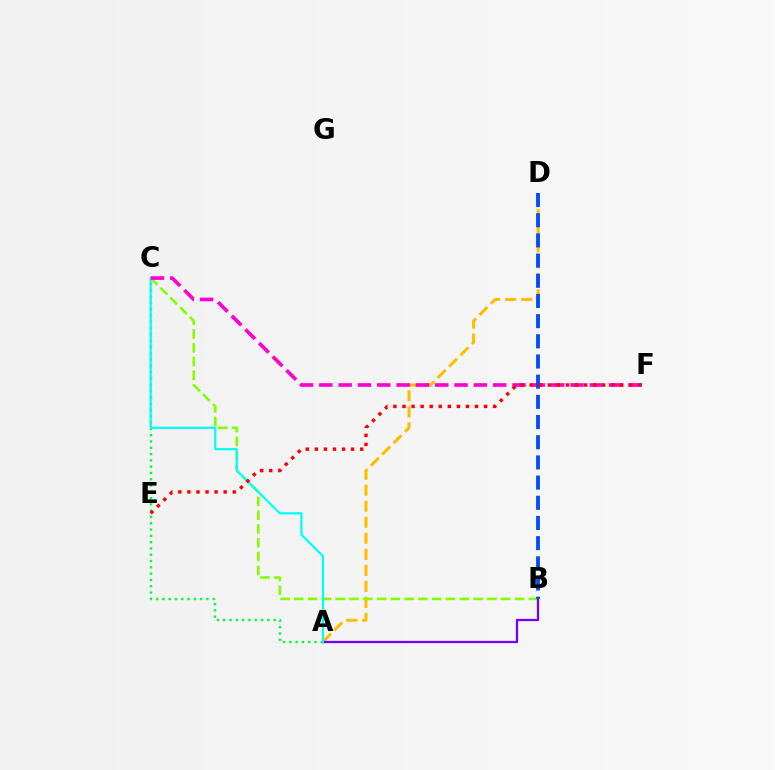{('A', 'D'): [{'color': '#ffbd00', 'line_style': 'dashed', 'thickness': 2.18}], ('B', 'C'): [{'color': '#84ff00', 'line_style': 'dashed', 'thickness': 1.87}], ('A', 'C'): [{'color': '#00ff39', 'line_style': 'dotted', 'thickness': 1.71}, {'color': '#00fff6', 'line_style': 'solid', 'thickness': 1.6}], ('A', 'B'): [{'color': '#7200ff', 'line_style': 'solid', 'thickness': 1.64}], ('C', 'F'): [{'color': '#ff00cf', 'line_style': 'dashed', 'thickness': 2.62}], ('B', 'D'): [{'color': '#004bff', 'line_style': 'dashed', 'thickness': 2.74}], ('E', 'F'): [{'color': '#ff0000', 'line_style': 'dotted', 'thickness': 2.46}]}